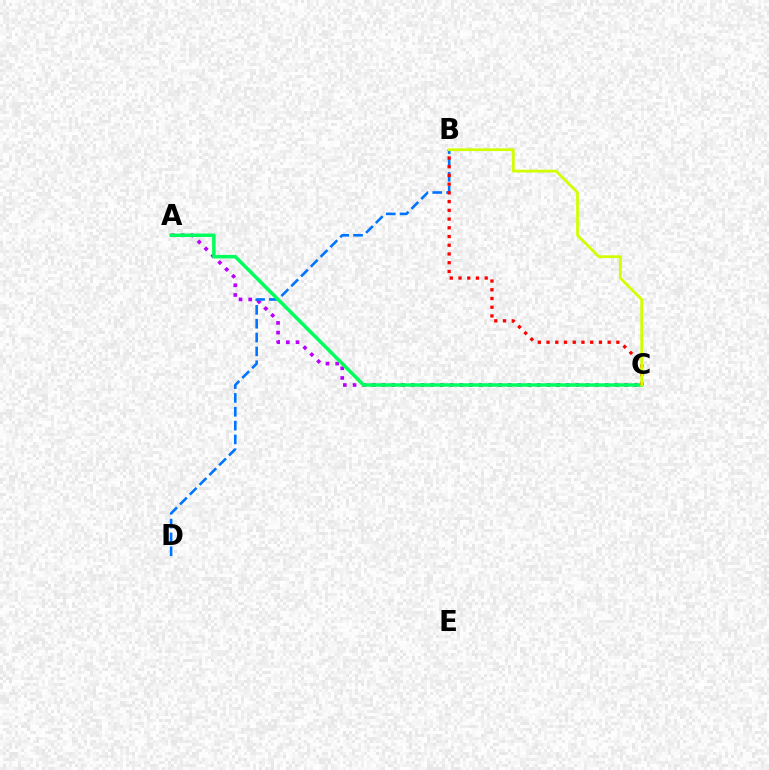{('A', 'C'): [{'color': '#b900ff', 'line_style': 'dotted', 'thickness': 2.63}, {'color': '#00ff5c', 'line_style': 'solid', 'thickness': 2.53}], ('B', 'D'): [{'color': '#0074ff', 'line_style': 'dashed', 'thickness': 1.88}], ('B', 'C'): [{'color': '#ff0000', 'line_style': 'dotted', 'thickness': 2.37}, {'color': '#d1ff00', 'line_style': 'solid', 'thickness': 1.98}]}